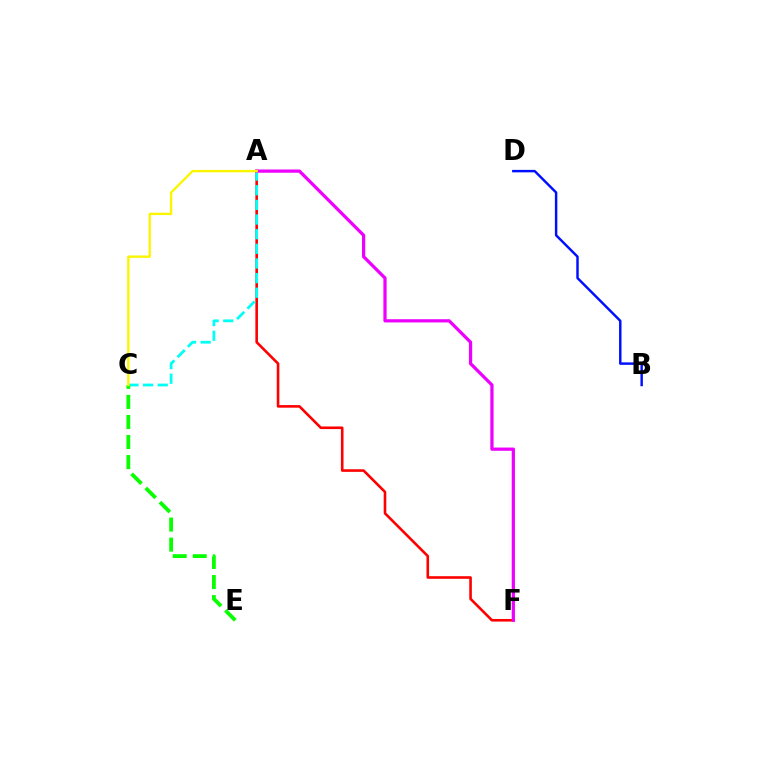{('A', 'F'): [{'color': '#ff0000', 'line_style': 'solid', 'thickness': 1.87}, {'color': '#ee00ff', 'line_style': 'solid', 'thickness': 2.33}], ('B', 'D'): [{'color': '#0010ff', 'line_style': 'solid', 'thickness': 1.77}], ('A', 'C'): [{'color': '#00fff6', 'line_style': 'dashed', 'thickness': 1.99}, {'color': '#fcf500', 'line_style': 'solid', 'thickness': 1.7}], ('C', 'E'): [{'color': '#08ff00', 'line_style': 'dashed', 'thickness': 2.72}]}